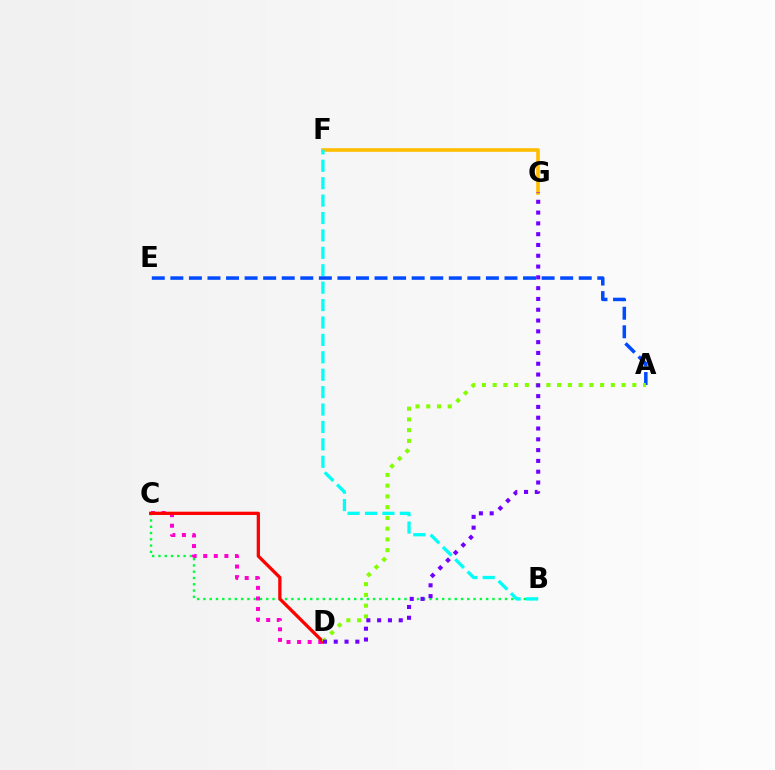{('B', 'C'): [{'color': '#00ff39', 'line_style': 'dotted', 'thickness': 1.71}], ('F', 'G'): [{'color': '#ffbd00', 'line_style': 'solid', 'thickness': 2.61}], ('B', 'F'): [{'color': '#00fff6', 'line_style': 'dashed', 'thickness': 2.37}], ('C', 'D'): [{'color': '#ff00cf', 'line_style': 'dotted', 'thickness': 2.87}, {'color': '#ff0000', 'line_style': 'solid', 'thickness': 2.36}], ('A', 'E'): [{'color': '#004bff', 'line_style': 'dashed', 'thickness': 2.52}], ('A', 'D'): [{'color': '#84ff00', 'line_style': 'dotted', 'thickness': 2.92}], ('D', 'G'): [{'color': '#7200ff', 'line_style': 'dotted', 'thickness': 2.93}]}